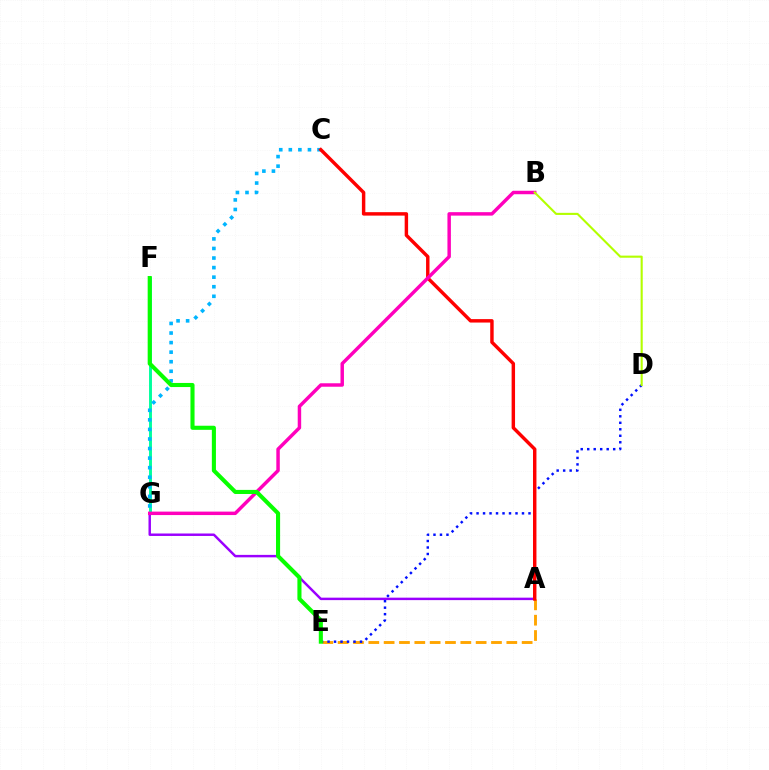{('A', 'E'): [{'color': '#ffa500', 'line_style': 'dashed', 'thickness': 2.08}], ('F', 'G'): [{'color': '#00ff9d', 'line_style': 'solid', 'thickness': 2.1}], ('C', 'G'): [{'color': '#00b5ff', 'line_style': 'dotted', 'thickness': 2.6}], ('A', 'G'): [{'color': '#9b00ff', 'line_style': 'solid', 'thickness': 1.77}], ('D', 'E'): [{'color': '#0010ff', 'line_style': 'dotted', 'thickness': 1.76}], ('A', 'C'): [{'color': '#ff0000', 'line_style': 'solid', 'thickness': 2.48}], ('B', 'G'): [{'color': '#ff00bd', 'line_style': 'solid', 'thickness': 2.49}], ('B', 'D'): [{'color': '#b3ff00', 'line_style': 'solid', 'thickness': 1.52}], ('E', 'F'): [{'color': '#08ff00', 'line_style': 'solid', 'thickness': 2.94}]}